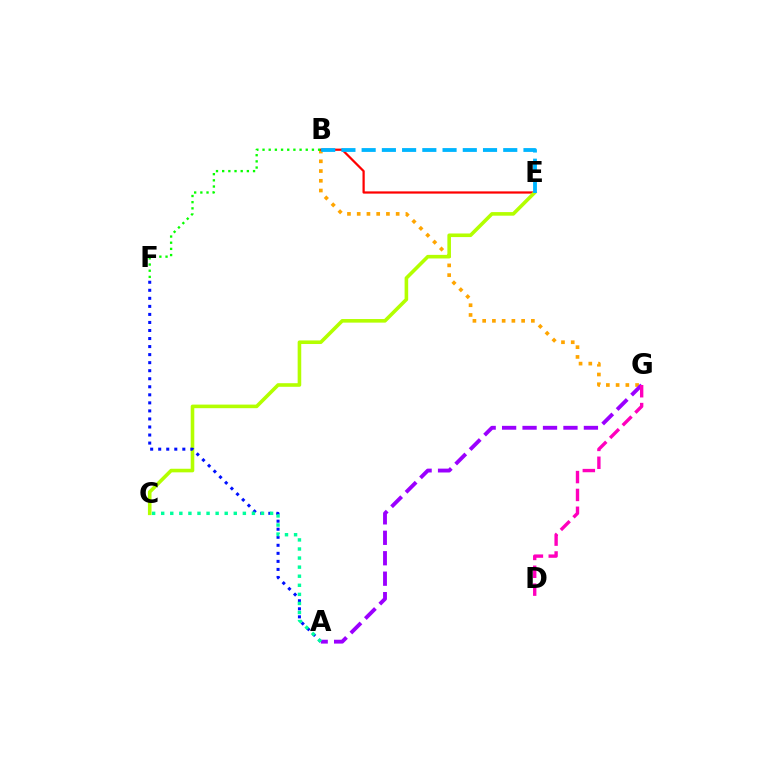{('B', 'G'): [{'color': '#ffa500', 'line_style': 'dotted', 'thickness': 2.65}], ('B', 'E'): [{'color': '#ff0000', 'line_style': 'solid', 'thickness': 1.61}, {'color': '#00b5ff', 'line_style': 'dashed', 'thickness': 2.75}], ('C', 'E'): [{'color': '#b3ff00', 'line_style': 'solid', 'thickness': 2.59}], ('A', 'F'): [{'color': '#0010ff', 'line_style': 'dotted', 'thickness': 2.18}], ('B', 'F'): [{'color': '#08ff00', 'line_style': 'dotted', 'thickness': 1.68}], ('A', 'G'): [{'color': '#9b00ff', 'line_style': 'dashed', 'thickness': 2.78}], ('D', 'G'): [{'color': '#ff00bd', 'line_style': 'dashed', 'thickness': 2.42}], ('A', 'C'): [{'color': '#00ff9d', 'line_style': 'dotted', 'thickness': 2.47}]}